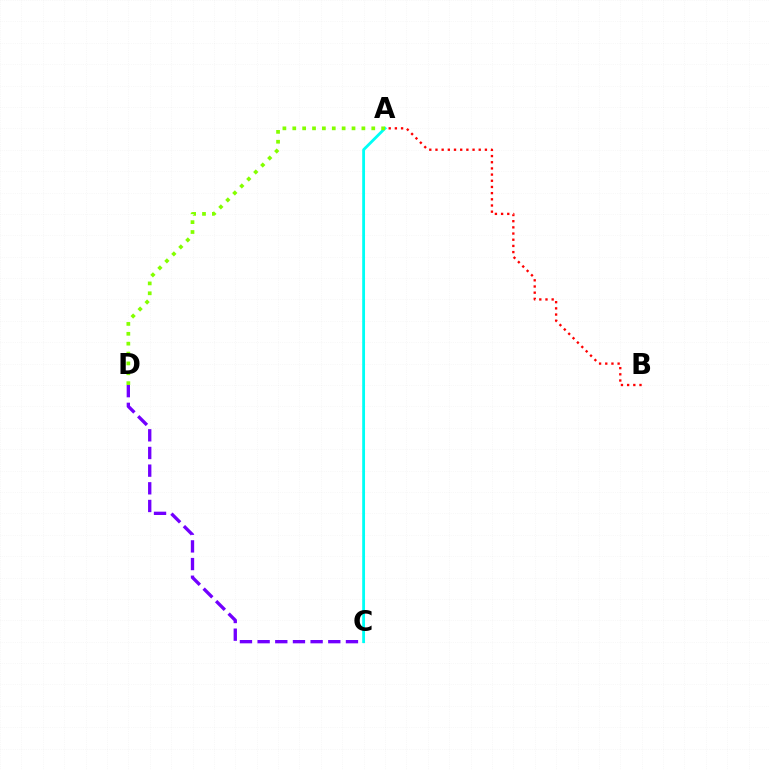{('A', 'B'): [{'color': '#ff0000', 'line_style': 'dotted', 'thickness': 1.68}], ('C', 'D'): [{'color': '#7200ff', 'line_style': 'dashed', 'thickness': 2.4}], ('A', 'C'): [{'color': '#00fff6', 'line_style': 'solid', 'thickness': 2.03}], ('A', 'D'): [{'color': '#84ff00', 'line_style': 'dotted', 'thickness': 2.68}]}